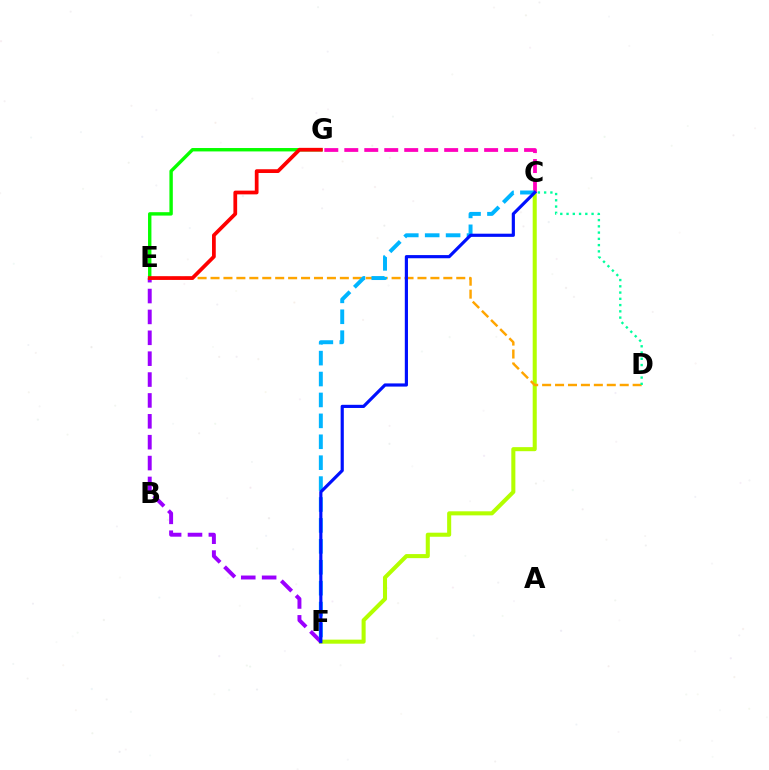{('C', 'F'): [{'color': '#b3ff00', 'line_style': 'solid', 'thickness': 2.92}, {'color': '#00b5ff', 'line_style': 'dashed', 'thickness': 2.84}, {'color': '#0010ff', 'line_style': 'solid', 'thickness': 2.28}], ('E', 'F'): [{'color': '#9b00ff', 'line_style': 'dashed', 'thickness': 2.84}], ('C', 'G'): [{'color': '#ff00bd', 'line_style': 'dashed', 'thickness': 2.71}], ('D', 'E'): [{'color': '#ffa500', 'line_style': 'dashed', 'thickness': 1.76}], ('E', 'G'): [{'color': '#08ff00', 'line_style': 'solid', 'thickness': 2.45}, {'color': '#ff0000', 'line_style': 'solid', 'thickness': 2.69}], ('C', 'D'): [{'color': '#00ff9d', 'line_style': 'dotted', 'thickness': 1.7}]}